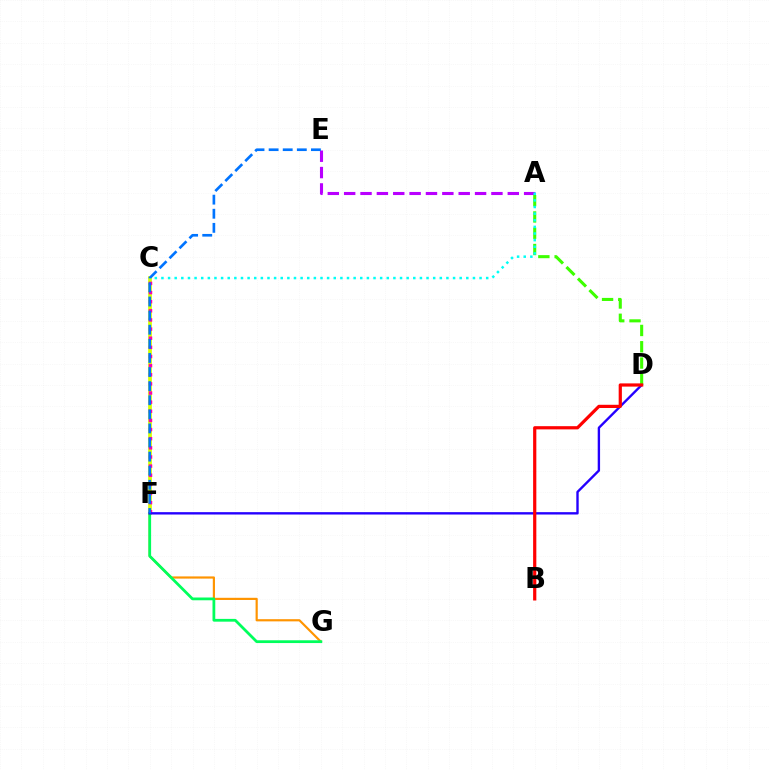{('C', 'F'): [{'color': '#d1ff00', 'line_style': 'solid', 'thickness': 2.69}, {'color': '#ff00ac', 'line_style': 'dotted', 'thickness': 2.48}], ('F', 'G'): [{'color': '#ff9400', 'line_style': 'solid', 'thickness': 1.57}, {'color': '#00ff5c', 'line_style': 'solid', 'thickness': 2.0}], ('D', 'F'): [{'color': '#2500ff', 'line_style': 'solid', 'thickness': 1.71}], ('A', 'D'): [{'color': '#3dff00', 'line_style': 'dashed', 'thickness': 2.21}], ('A', 'E'): [{'color': '#b900ff', 'line_style': 'dashed', 'thickness': 2.22}], ('A', 'C'): [{'color': '#00fff6', 'line_style': 'dotted', 'thickness': 1.8}], ('B', 'D'): [{'color': '#ff0000', 'line_style': 'solid', 'thickness': 2.31}], ('E', 'F'): [{'color': '#0074ff', 'line_style': 'dashed', 'thickness': 1.92}]}